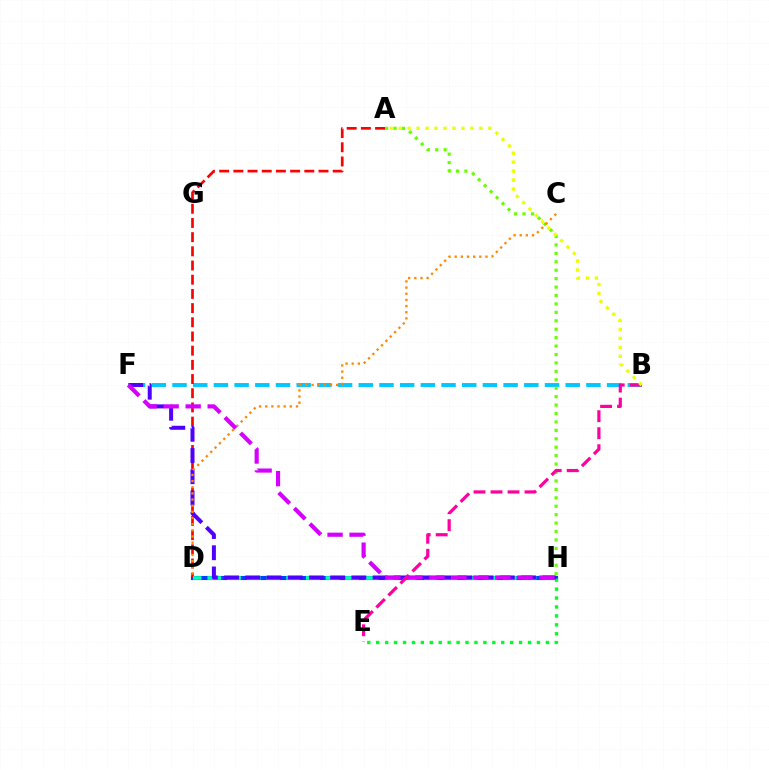{('D', 'H'): [{'color': '#003fff', 'line_style': 'solid', 'thickness': 2.97}, {'color': '#00ffaf', 'line_style': 'dashed', 'thickness': 2.68}], ('E', 'H'): [{'color': '#00ff27', 'line_style': 'dotted', 'thickness': 2.43}], ('B', 'F'): [{'color': '#00c7ff', 'line_style': 'dashed', 'thickness': 2.81}], ('A', 'D'): [{'color': '#ff0000', 'line_style': 'dashed', 'thickness': 1.93}], ('F', 'H'): [{'color': '#4f00ff', 'line_style': 'dashed', 'thickness': 2.88}, {'color': '#d600ff', 'line_style': 'dashed', 'thickness': 2.99}], ('A', 'H'): [{'color': '#66ff00', 'line_style': 'dotted', 'thickness': 2.29}], ('B', 'E'): [{'color': '#ff00a0', 'line_style': 'dashed', 'thickness': 2.31}], ('C', 'D'): [{'color': '#ff8800', 'line_style': 'dotted', 'thickness': 1.67}], ('A', 'B'): [{'color': '#eeff00', 'line_style': 'dotted', 'thickness': 2.44}]}